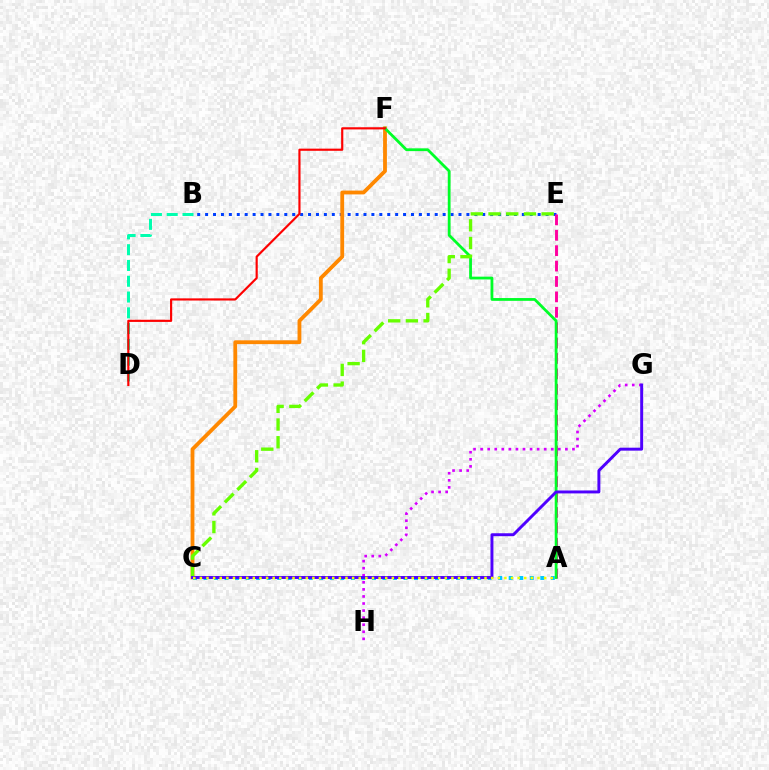{('B', 'E'): [{'color': '#003fff', 'line_style': 'dotted', 'thickness': 2.15}], ('A', 'E'): [{'color': '#ff00a0', 'line_style': 'dashed', 'thickness': 2.09}], ('C', 'F'): [{'color': '#ff8800', 'line_style': 'solid', 'thickness': 2.75}], ('A', 'C'): [{'color': '#00c7ff', 'line_style': 'dotted', 'thickness': 2.86}, {'color': '#eeff00', 'line_style': 'dotted', 'thickness': 1.8}], ('A', 'F'): [{'color': '#00ff27', 'line_style': 'solid', 'thickness': 2.01}], ('G', 'H'): [{'color': '#d600ff', 'line_style': 'dotted', 'thickness': 1.92}], ('C', 'E'): [{'color': '#66ff00', 'line_style': 'dashed', 'thickness': 2.41}], ('C', 'G'): [{'color': '#4f00ff', 'line_style': 'solid', 'thickness': 2.12}], ('B', 'D'): [{'color': '#00ffaf', 'line_style': 'dashed', 'thickness': 2.14}], ('D', 'F'): [{'color': '#ff0000', 'line_style': 'solid', 'thickness': 1.56}]}